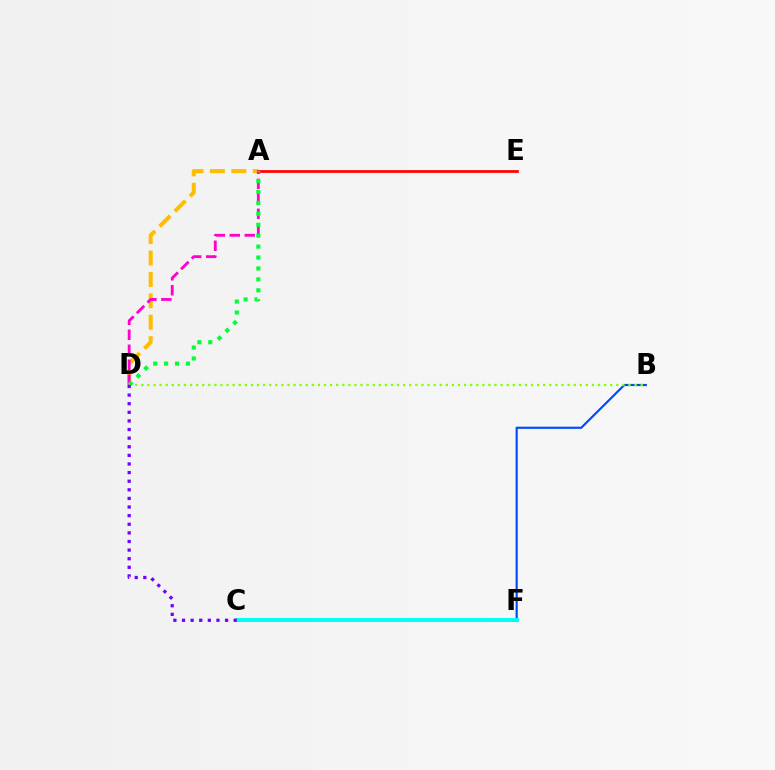{('A', 'D'): [{'color': '#ffbd00', 'line_style': 'dashed', 'thickness': 2.91}, {'color': '#ff00cf', 'line_style': 'dashed', 'thickness': 2.04}, {'color': '#00ff39', 'line_style': 'dotted', 'thickness': 2.97}], ('B', 'F'): [{'color': '#004bff', 'line_style': 'solid', 'thickness': 1.56}], ('A', 'E'): [{'color': '#ff0000', 'line_style': 'solid', 'thickness': 1.96}], ('C', 'F'): [{'color': '#00fff6', 'line_style': 'solid', 'thickness': 2.83}], ('B', 'D'): [{'color': '#84ff00', 'line_style': 'dotted', 'thickness': 1.65}], ('C', 'D'): [{'color': '#7200ff', 'line_style': 'dotted', 'thickness': 2.34}]}